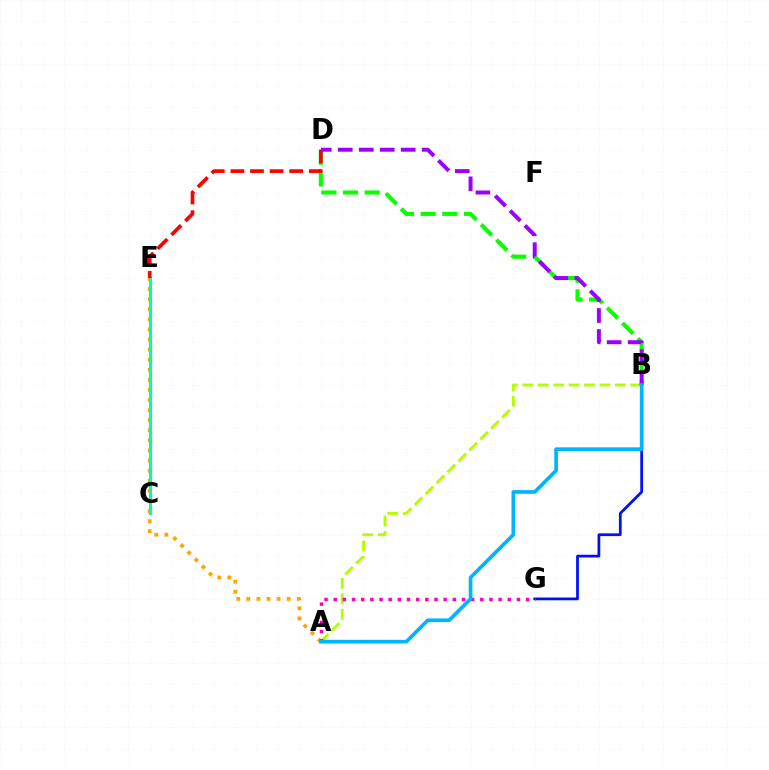{('A', 'B'): [{'color': '#b3ff00', 'line_style': 'dashed', 'thickness': 2.1}, {'color': '#00b5ff', 'line_style': 'solid', 'thickness': 2.65}], ('B', 'D'): [{'color': '#08ff00', 'line_style': 'dashed', 'thickness': 2.94}, {'color': '#9b00ff', 'line_style': 'dashed', 'thickness': 2.85}], ('A', 'E'): [{'color': '#ffa500', 'line_style': 'dotted', 'thickness': 2.74}], ('C', 'E'): [{'color': '#00ff9d', 'line_style': 'solid', 'thickness': 2.23}], ('D', 'E'): [{'color': '#ff0000', 'line_style': 'dashed', 'thickness': 2.66}], ('B', 'G'): [{'color': '#0010ff', 'line_style': 'solid', 'thickness': 1.99}], ('A', 'G'): [{'color': '#ff00bd', 'line_style': 'dotted', 'thickness': 2.49}]}